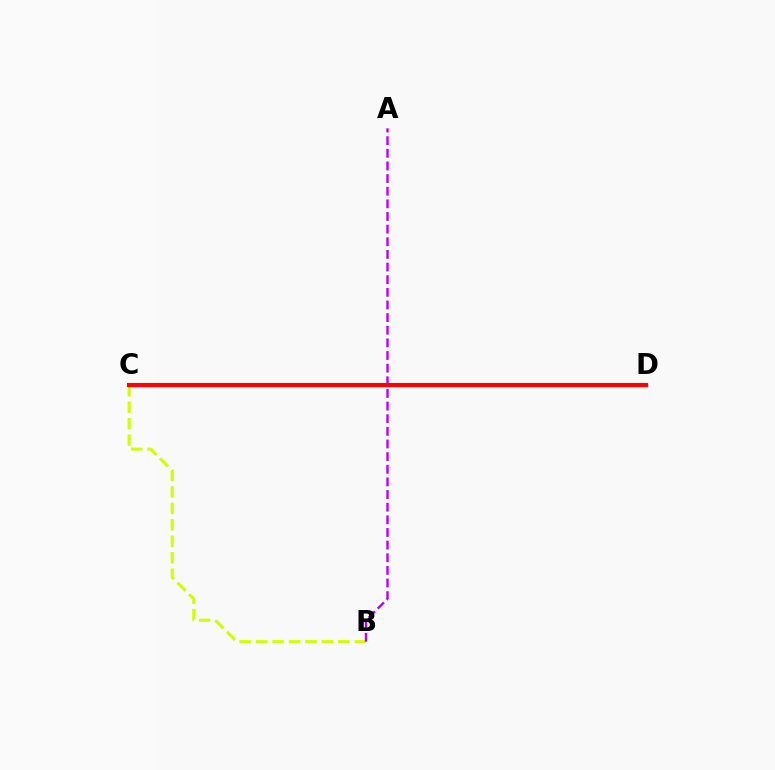{('C', 'D'): [{'color': '#00ff5c', 'line_style': 'dashed', 'thickness': 1.98}, {'color': '#0074ff', 'line_style': 'solid', 'thickness': 2.5}, {'color': '#ff0000', 'line_style': 'solid', 'thickness': 2.94}], ('B', 'C'): [{'color': '#d1ff00', 'line_style': 'dashed', 'thickness': 2.24}], ('A', 'B'): [{'color': '#b900ff', 'line_style': 'dashed', 'thickness': 1.72}]}